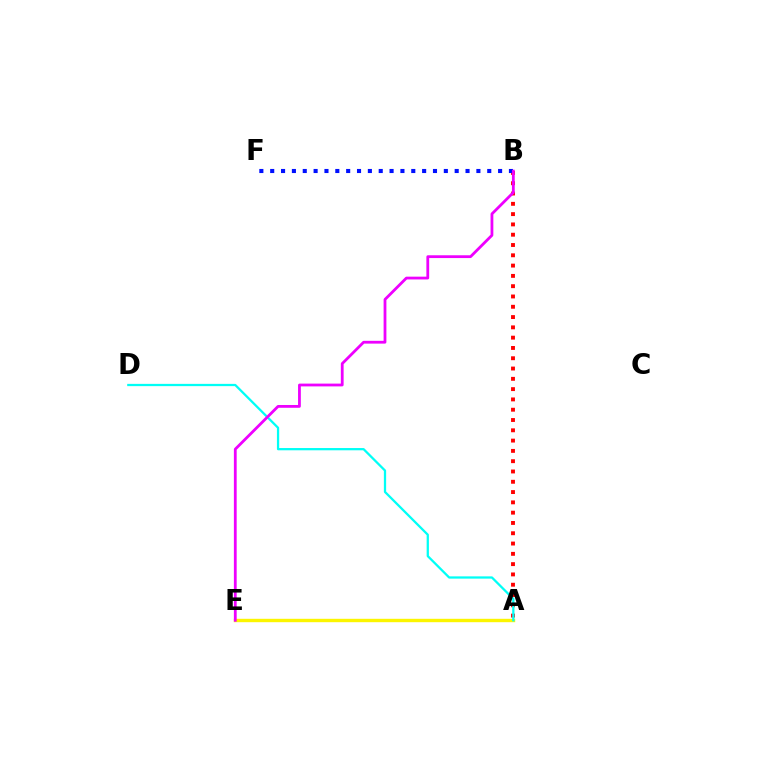{('A', 'B'): [{'color': '#ff0000', 'line_style': 'dotted', 'thickness': 2.8}], ('A', 'E'): [{'color': '#08ff00', 'line_style': 'solid', 'thickness': 1.92}, {'color': '#fcf500', 'line_style': 'solid', 'thickness': 2.44}], ('B', 'F'): [{'color': '#0010ff', 'line_style': 'dotted', 'thickness': 2.95}], ('A', 'D'): [{'color': '#00fff6', 'line_style': 'solid', 'thickness': 1.63}], ('B', 'E'): [{'color': '#ee00ff', 'line_style': 'solid', 'thickness': 2.01}]}